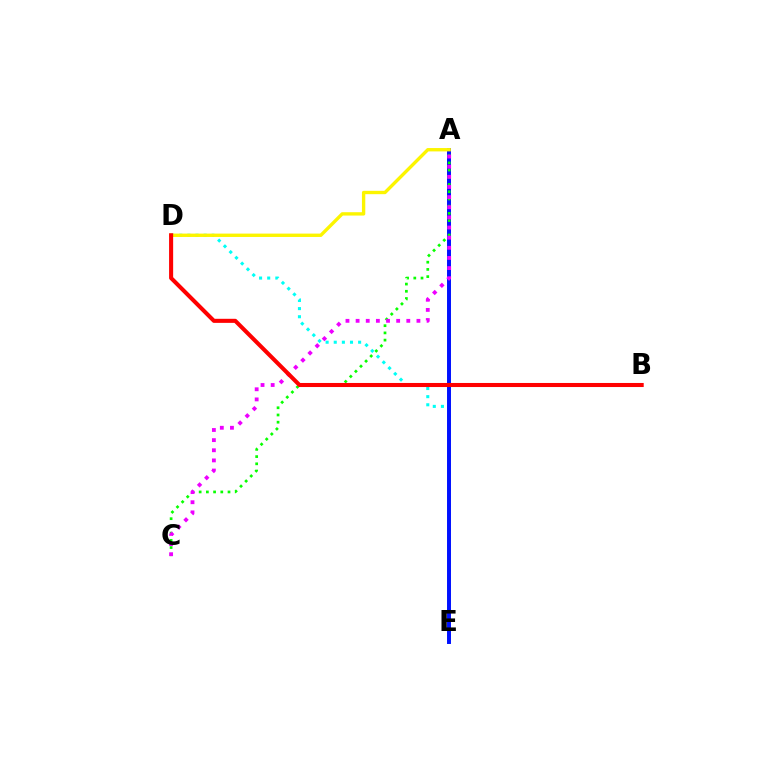{('D', 'E'): [{'color': '#00fff6', 'line_style': 'dotted', 'thickness': 2.21}], ('A', 'E'): [{'color': '#0010ff', 'line_style': 'solid', 'thickness': 2.84}], ('A', 'C'): [{'color': '#08ff00', 'line_style': 'dotted', 'thickness': 1.96}, {'color': '#ee00ff', 'line_style': 'dotted', 'thickness': 2.75}], ('A', 'D'): [{'color': '#fcf500', 'line_style': 'solid', 'thickness': 2.42}], ('B', 'D'): [{'color': '#ff0000', 'line_style': 'solid', 'thickness': 2.93}]}